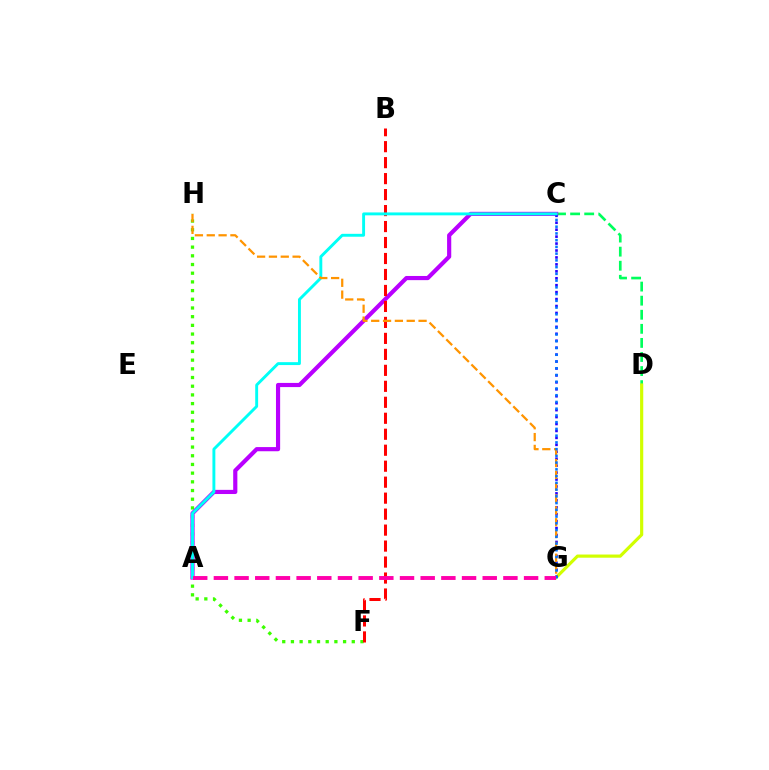{('F', 'H'): [{'color': '#3dff00', 'line_style': 'dotted', 'thickness': 2.36}], ('C', 'D'): [{'color': '#00ff5c', 'line_style': 'dashed', 'thickness': 1.91}], ('A', 'C'): [{'color': '#b900ff', 'line_style': 'solid', 'thickness': 3.0}, {'color': '#00fff6', 'line_style': 'solid', 'thickness': 2.09}], ('D', 'G'): [{'color': '#d1ff00', 'line_style': 'solid', 'thickness': 2.29}], ('B', 'F'): [{'color': '#ff0000', 'line_style': 'dashed', 'thickness': 2.17}], ('C', 'G'): [{'color': '#2500ff', 'line_style': 'dotted', 'thickness': 1.89}, {'color': '#0074ff', 'line_style': 'dotted', 'thickness': 1.83}], ('G', 'H'): [{'color': '#ff9400', 'line_style': 'dashed', 'thickness': 1.61}], ('A', 'G'): [{'color': '#ff00ac', 'line_style': 'dashed', 'thickness': 2.81}]}